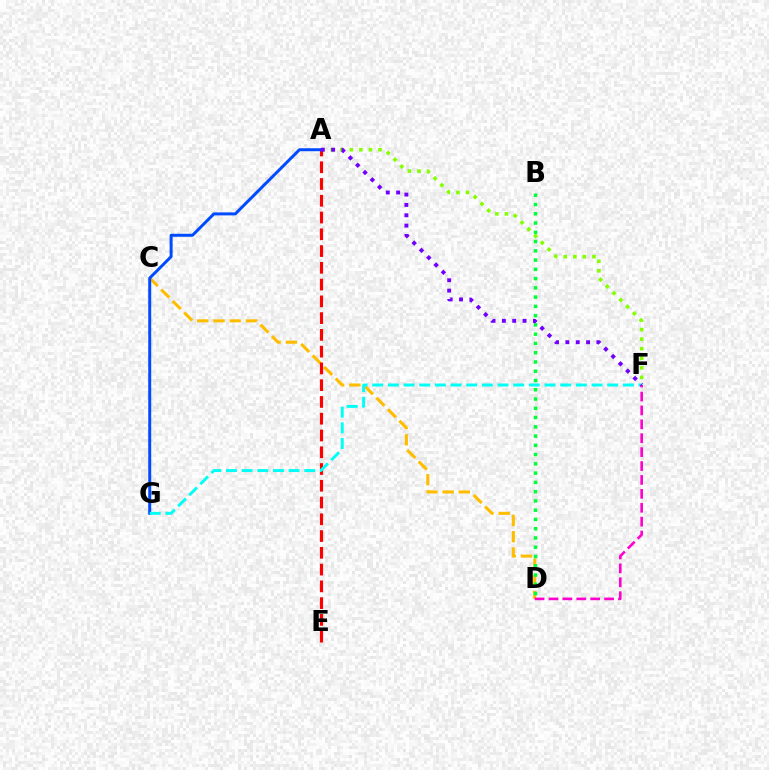{('A', 'F'): [{'color': '#84ff00', 'line_style': 'dotted', 'thickness': 2.6}, {'color': '#7200ff', 'line_style': 'dotted', 'thickness': 2.81}], ('C', 'D'): [{'color': '#ffbd00', 'line_style': 'dashed', 'thickness': 2.21}], ('A', 'E'): [{'color': '#ff0000', 'line_style': 'dashed', 'thickness': 2.28}], ('A', 'G'): [{'color': '#004bff', 'line_style': 'solid', 'thickness': 2.15}], ('F', 'G'): [{'color': '#00fff6', 'line_style': 'dashed', 'thickness': 2.13}], ('D', 'F'): [{'color': '#ff00cf', 'line_style': 'dashed', 'thickness': 1.89}], ('B', 'D'): [{'color': '#00ff39', 'line_style': 'dotted', 'thickness': 2.52}]}